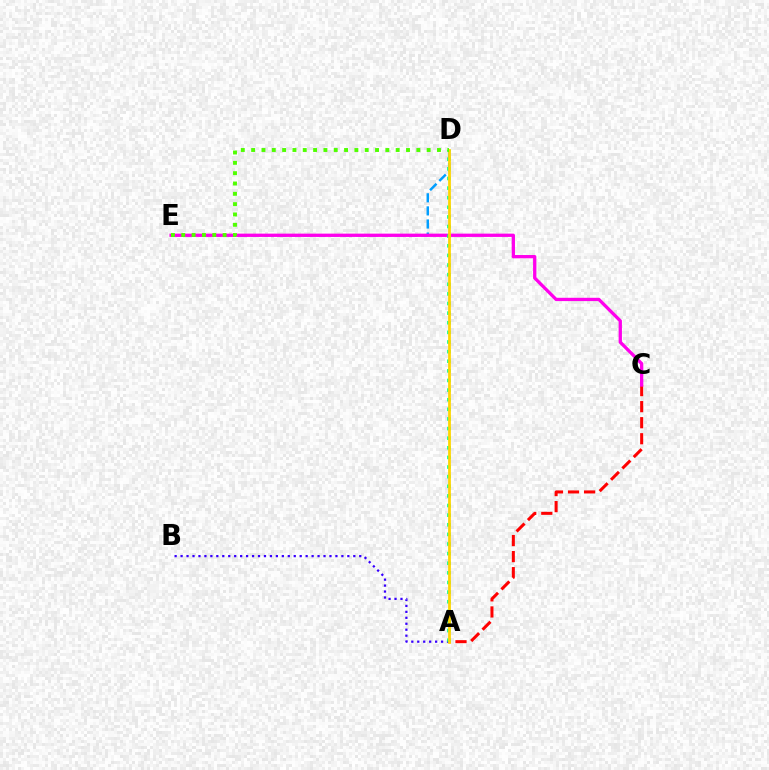{('D', 'E'): [{'color': '#009eff', 'line_style': 'dashed', 'thickness': 1.78}, {'color': '#4fff00', 'line_style': 'dotted', 'thickness': 2.81}], ('A', 'C'): [{'color': '#ff0000', 'line_style': 'dashed', 'thickness': 2.18}], ('A', 'B'): [{'color': '#3700ff', 'line_style': 'dotted', 'thickness': 1.62}], ('C', 'E'): [{'color': '#ff00ed', 'line_style': 'solid', 'thickness': 2.37}], ('A', 'D'): [{'color': '#00ff86', 'line_style': 'dotted', 'thickness': 2.61}, {'color': '#ffd500', 'line_style': 'solid', 'thickness': 1.99}]}